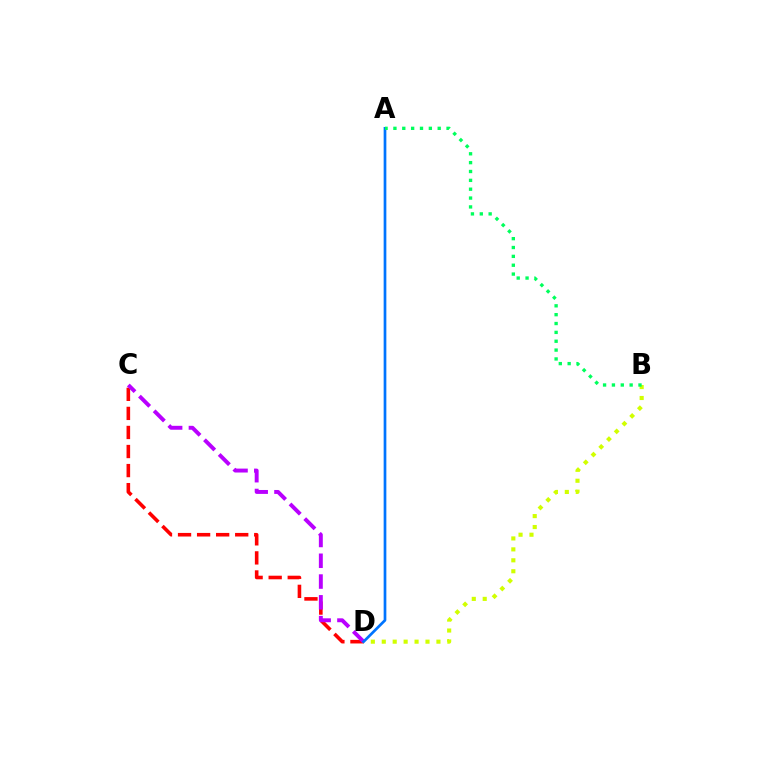{('B', 'D'): [{'color': '#d1ff00', 'line_style': 'dotted', 'thickness': 2.97}], ('C', 'D'): [{'color': '#ff0000', 'line_style': 'dashed', 'thickness': 2.59}, {'color': '#b900ff', 'line_style': 'dashed', 'thickness': 2.82}], ('A', 'D'): [{'color': '#0074ff', 'line_style': 'solid', 'thickness': 1.95}], ('A', 'B'): [{'color': '#00ff5c', 'line_style': 'dotted', 'thickness': 2.41}]}